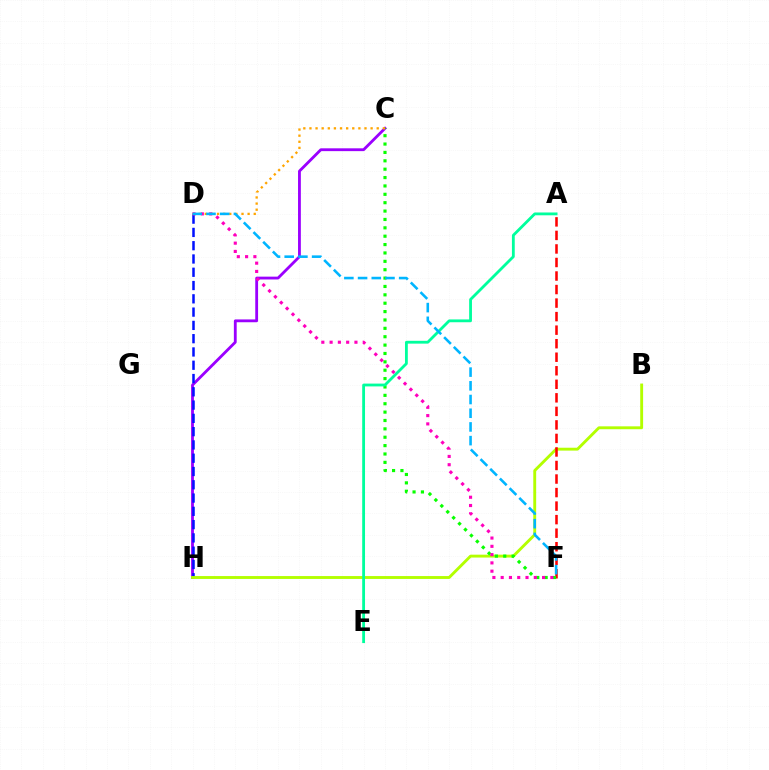{('C', 'H'): [{'color': '#9b00ff', 'line_style': 'solid', 'thickness': 2.03}], ('D', 'H'): [{'color': '#0010ff', 'line_style': 'dashed', 'thickness': 1.8}], ('B', 'H'): [{'color': '#b3ff00', 'line_style': 'solid', 'thickness': 2.07}], ('A', 'F'): [{'color': '#ff0000', 'line_style': 'dashed', 'thickness': 1.84}], ('C', 'F'): [{'color': '#08ff00', 'line_style': 'dotted', 'thickness': 2.28}], ('C', 'D'): [{'color': '#ffa500', 'line_style': 'dotted', 'thickness': 1.66}], ('A', 'E'): [{'color': '#00ff9d', 'line_style': 'solid', 'thickness': 2.03}], ('D', 'F'): [{'color': '#ff00bd', 'line_style': 'dotted', 'thickness': 2.25}, {'color': '#00b5ff', 'line_style': 'dashed', 'thickness': 1.86}]}